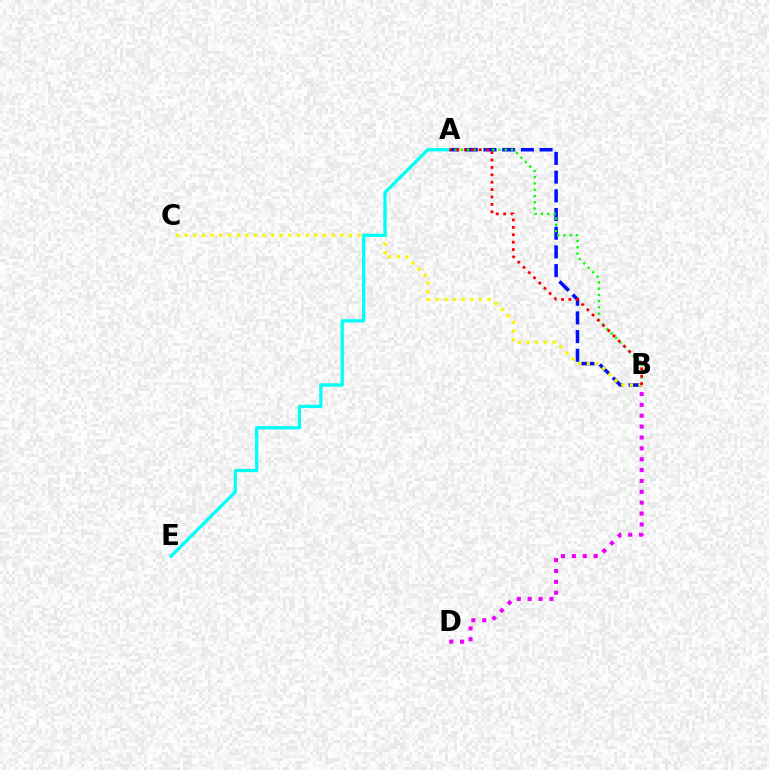{('A', 'B'): [{'color': '#0010ff', 'line_style': 'dashed', 'thickness': 2.54}, {'color': '#08ff00', 'line_style': 'dotted', 'thickness': 1.7}, {'color': '#ff0000', 'line_style': 'dotted', 'thickness': 2.01}], ('B', 'C'): [{'color': '#fcf500', 'line_style': 'dotted', 'thickness': 2.35}], ('A', 'E'): [{'color': '#00fff6', 'line_style': 'solid', 'thickness': 2.36}], ('B', 'D'): [{'color': '#ee00ff', 'line_style': 'dotted', 'thickness': 2.95}]}